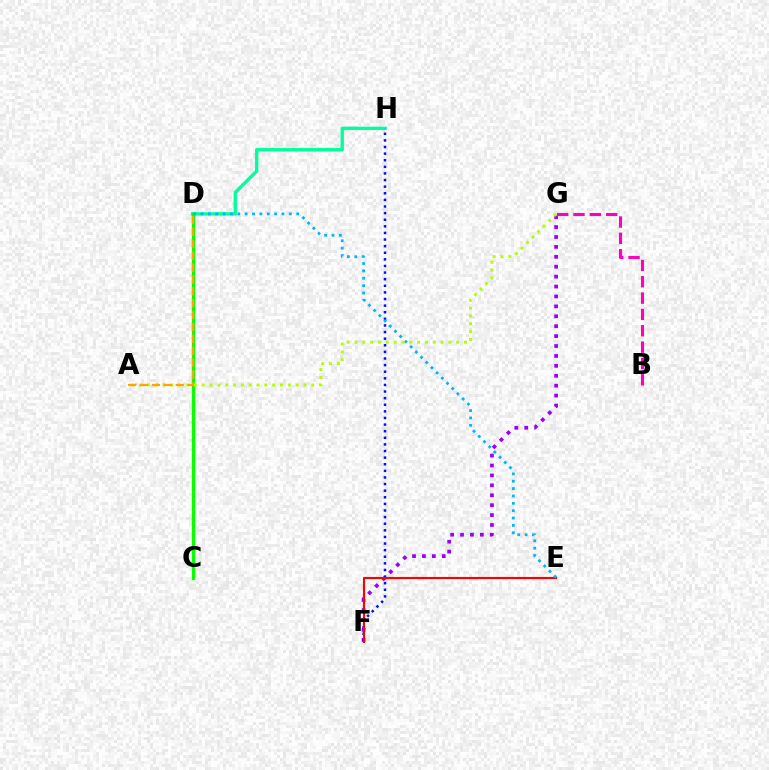{('D', 'H'): [{'color': '#00ff9d', 'line_style': 'solid', 'thickness': 2.42}], ('F', 'G'): [{'color': '#9b00ff', 'line_style': 'dotted', 'thickness': 2.69}], ('C', 'D'): [{'color': '#08ff00', 'line_style': 'solid', 'thickness': 2.39}], ('F', 'H'): [{'color': '#0010ff', 'line_style': 'dotted', 'thickness': 1.8}], ('E', 'F'): [{'color': '#ff0000', 'line_style': 'solid', 'thickness': 1.54}], ('D', 'E'): [{'color': '#00b5ff', 'line_style': 'dotted', 'thickness': 2.0}], ('B', 'G'): [{'color': '#ff00bd', 'line_style': 'dashed', 'thickness': 2.22}], ('A', 'G'): [{'color': '#b3ff00', 'line_style': 'dotted', 'thickness': 2.12}], ('A', 'D'): [{'color': '#ffa500', 'line_style': 'dashed', 'thickness': 1.62}]}